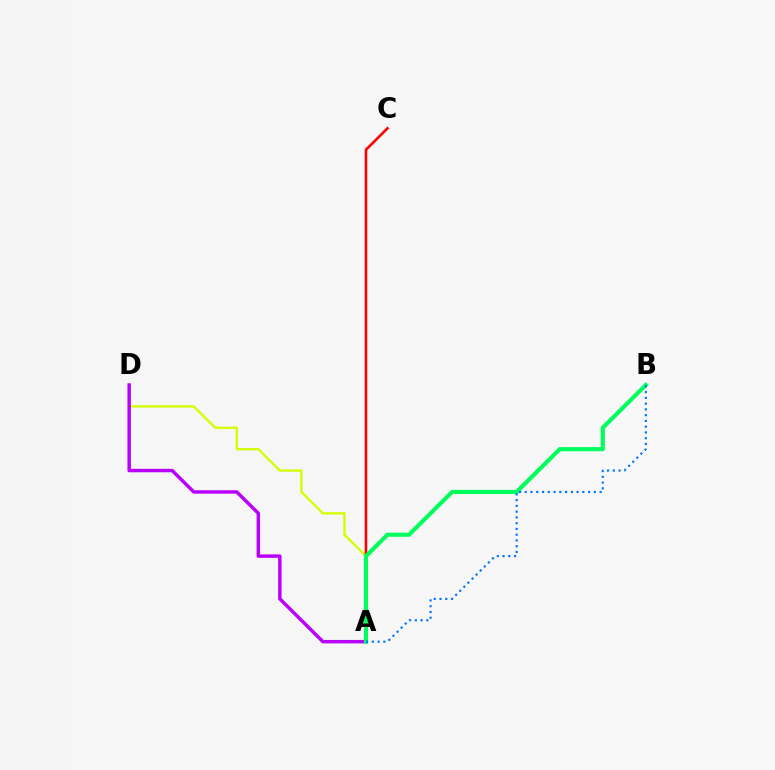{('A', 'D'): [{'color': '#d1ff00', 'line_style': 'solid', 'thickness': 1.66}, {'color': '#b900ff', 'line_style': 'solid', 'thickness': 2.49}], ('A', 'C'): [{'color': '#ff0000', 'line_style': 'solid', 'thickness': 1.87}], ('A', 'B'): [{'color': '#00ff5c', 'line_style': 'solid', 'thickness': 2.99}, {'color': '#0074ff', 'line_style': 'dotted', 'thickness': 1.56}]}